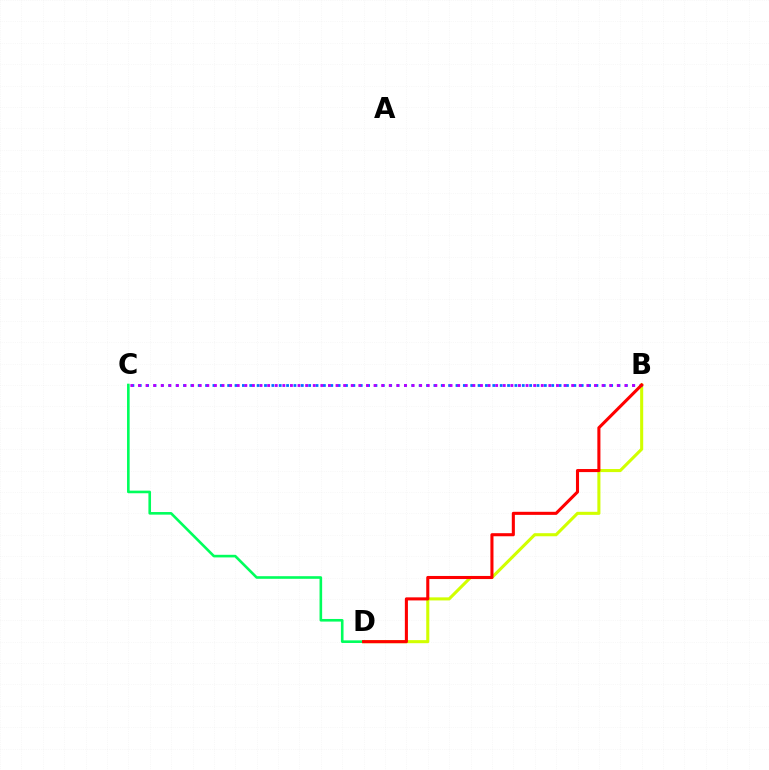{('B', 'D'): [{'color': '#d1ff00', 'line_style': 'solid', 'thickness': 2.21}, {'color': '#ff0000', 'line_style': 'solid', 'thickness': 2.21}], ('B', 'C'): [{'color': '#0074ff', 'line_style': 'dotted', 'thickness': 2.0}, {'color': '#b900ff', 'line_style': 'dotted', 'thickness': 2.07}], ('C', 'D'): [{'color': '#00ff5c', 'line_style': 'solid', 'thickness': 1.88}]}